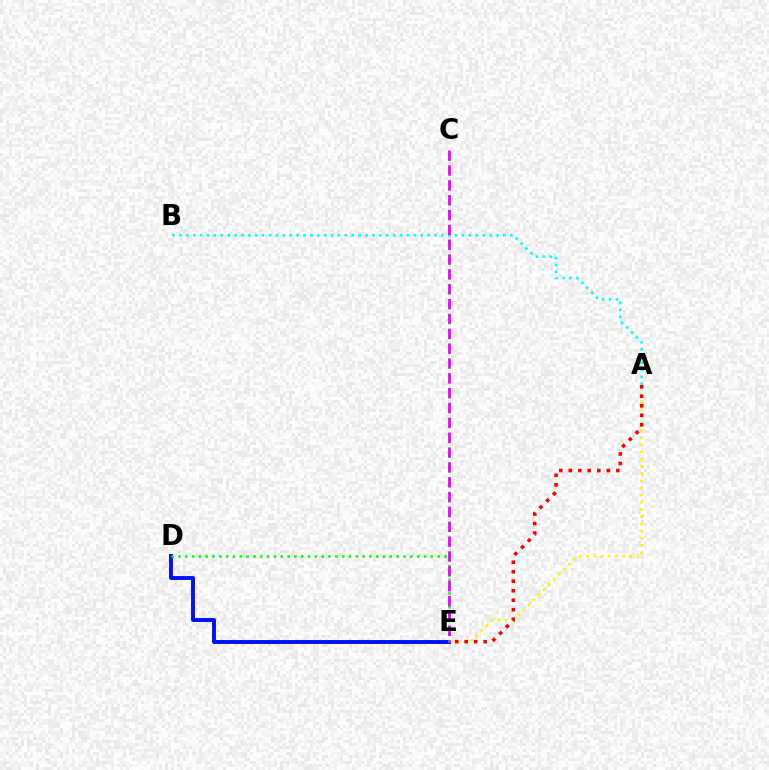{('A', 'E'): [{'color': '#fcf500', 'line_style': 'dotted', 'thickness': 1.95}, {'color': '#ff0000', 'line_style': 'dotted', 'thickness': 2.58}], ('D', 'E'): [{'color': '#0010ff', 'line_style': 'solid', 'thickness': 2.83}, {'color': '#08ff00', 'line_style': 'dotted', 'thickness': 1.85}], ('A', 'B'): [{'color': '#00fff6', 'line_style': 'dotted', 'thickness': 1.87}], ('C', 'E'): [{'color': '#ee00ff', 'line_style': 'dashed', 'thickness': 2.02}]}